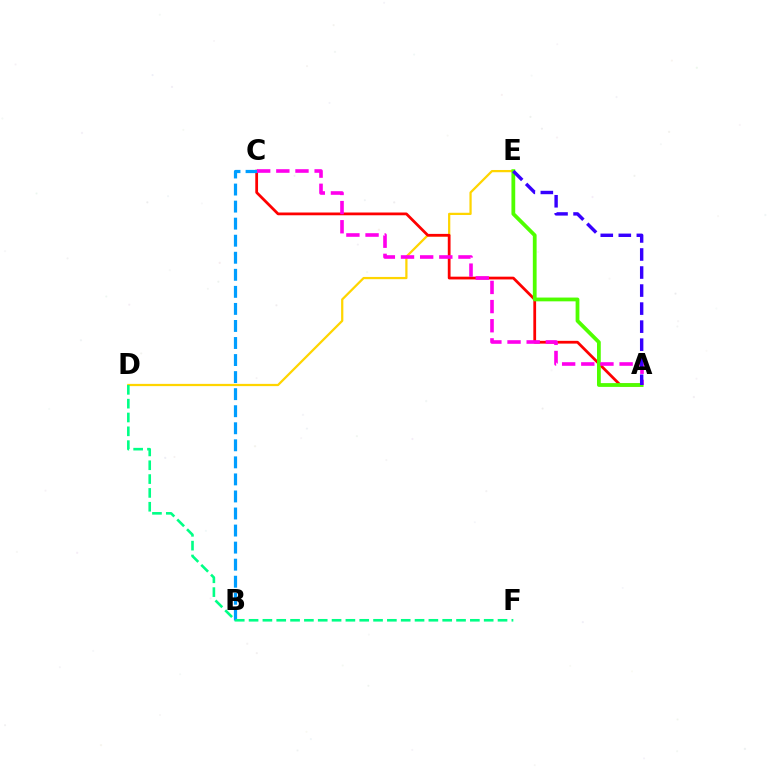{('D', 'E'): [{'color': '#ffd500', 'line_style': 'solid', 'thickness': 1.62}], ('A', 'C'): [{'color': '#ff0000', 'line_style': 'solid', 'thickness': 1.99}, {'color': '#ff00ed', 'line_style': 'dashed', 'thickness': 2.6}], ('B', 'C'): [{'color': '#009eff', 'line_style': 'dashed', 'thickness': 2.32}], ('D', 'F'): [{'color': '#00ff86', 'line_style': 'dashed', 'thickness': 1.88}], ('A', 'E'): [{'color': '#4fff00', 'line_style': 'solid', 'thickness': 2.72}, {'color': '#3700ff', 'line_style': 'dashed', 'thickness': 2.45}]}